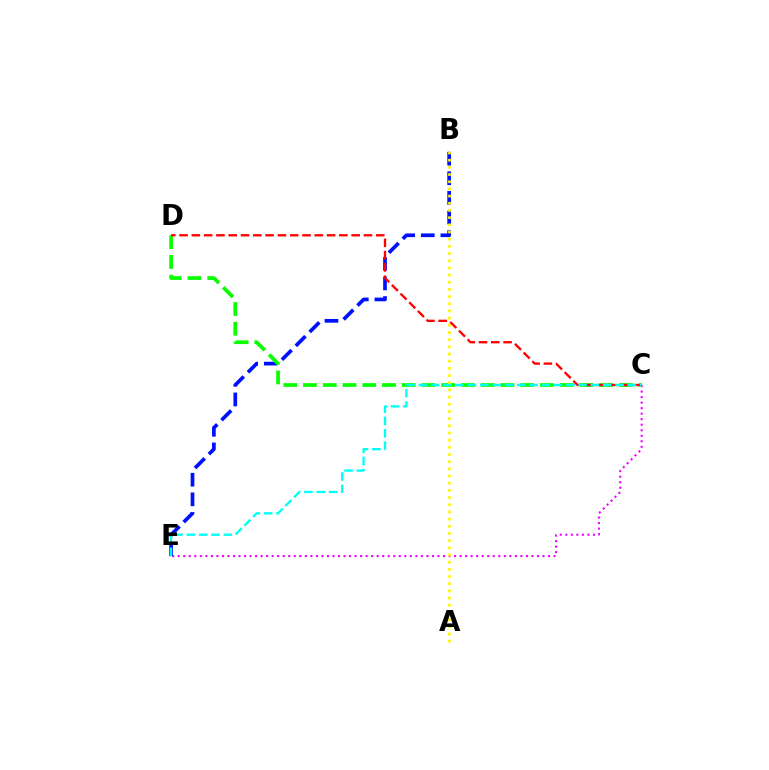{('C', 'E'): [{'color': '#ee00ff', 'line_style': 'dotted', 'thickness': 1.5}, {'color': '#00fff6', 'line_style': 'dashed', 'thickness': 1.67}], ('B', 'E'): [{'color': '#0010ff', 'line_style': 'dashed', 'thickness': 2.66}], ('C', 'D'): [{'color': '#08ff00', 'line_style': 'dashed', 'thickness': 2.68}, {'color': '#ff0000', 'line_style': 'dashed', 'thickness': 1.67}], ('A', 'B'): [{'color': '#fcf500', 'line_style': 'dotted', 'thickness': 1.95}]}